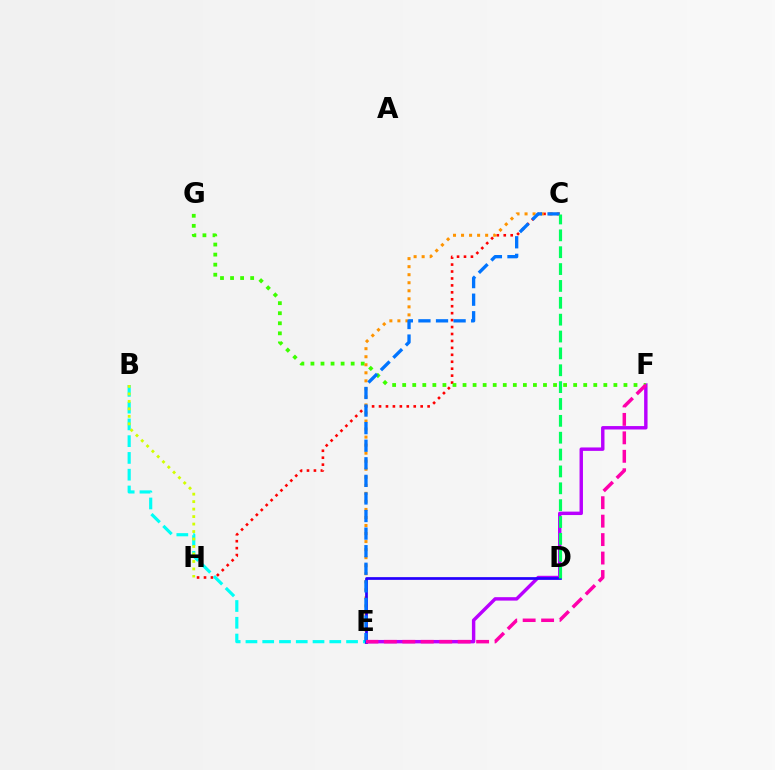{('C', 'H'): [{'color': '#ff0000', 'line_style': 'dotted', 'thickness': 1.89}], ('E', 'F'): [{'color': '#b900ff', 'line_style': 'solid', 'thickness': 2.47}, {'color': '#ff00ac', 'line_style': 'dashed', 'thickness': 2.51}], ('B', 'E'): [{'color': '#00fff6', 'line_style': 'dashed', 'thickness': 2.28}], ('F', 'G'): [{'color': '#3dff00', 'line_style': 'dotted', 'thickness': 2.73}], ('C', 'E'): [{'color': '#ff9400', 'line_style': 'dotted', 'thickness': 2.18}, {'color': '#0074ff', 'line_style': 'dashed', 'thickness': 2.39}], ('D', 'E'): [{'color': '#2500ff', 'line_style': 'solid', 'thickness': 1.96}], ('B', 'H'): [{'color': '#d1ff00', 'line_style': 'dotted', 'thickness': 2.03}], ('C', 'D'): [{'color': '#00ff5c', 'line_style': 'dashed', 'thickness': 2.29}]}